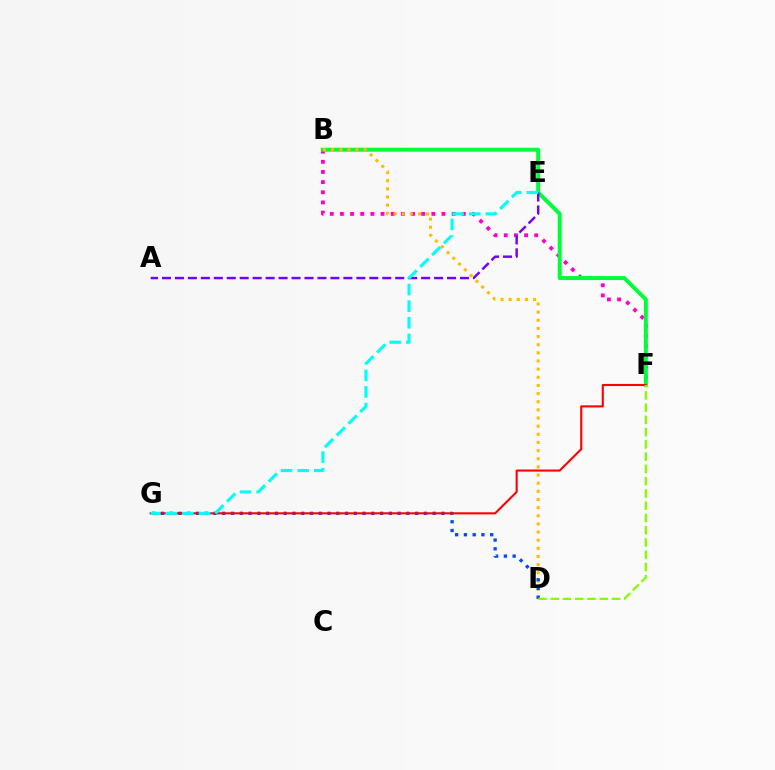{('B', 'F'): [{'color': '#ff00cf', 'line_style': 'dotted', 'thickness': 2.76}, {'color': '#00ff39', 'line_style': 'solid', 'thickness': 2.85}], ('A', 'E'): [{'color': '#7200ff', 'line_style': 'dashed', 'thickness': 1.76}], ('B', 'D'): [{'color': '#ffbd00', 'line_style': 'dotted', 'thickness': 2.21}], ('D', 'G'): [{'color': '#004bff', 'line_style': 'dotted', 'thickness': 2.38}], ('F', 'G'): [{'color': '#ff0000', 'line_style': 'solid', 'thickness': 1.51}], ('D', 'F'): [{'color': '#84ff00', 'line_style': 'dashed', 'thickness': 1.67}], ('E', 'G'): [{'color': '#00fff6', 'line_style': 'dashed', 'thickness': 2.26}]}